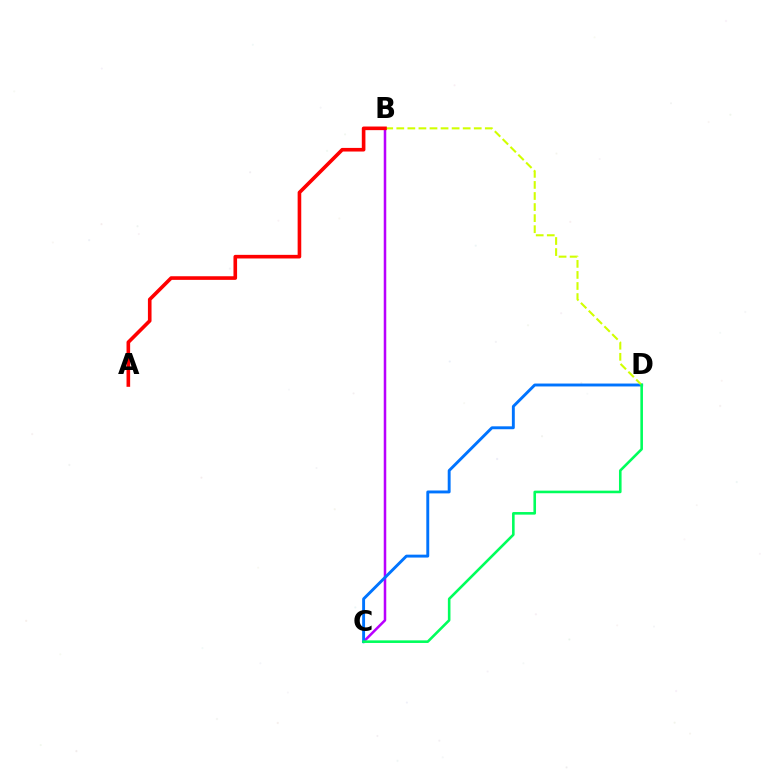{('B', 'C'): [{'color': '#b900ff', 'line_style': 'solid', 'thickness': 1.82}], ('C', 'D'): [{'color': '#0074ff', 'line_style': 'solid', 'thickness': 2.09}, {'color': '#00ff5c', 'line_style': 'solid', 'thickness': 1.87}], ('B', 'D'): [{'color': '#d1ff00', 'line_style': 'dashed', 'thickness': 1.5}], ('A', 'B'): [{'color': '#ff0000', 'line_style': 'solid', 'thickness': 2.61}]}